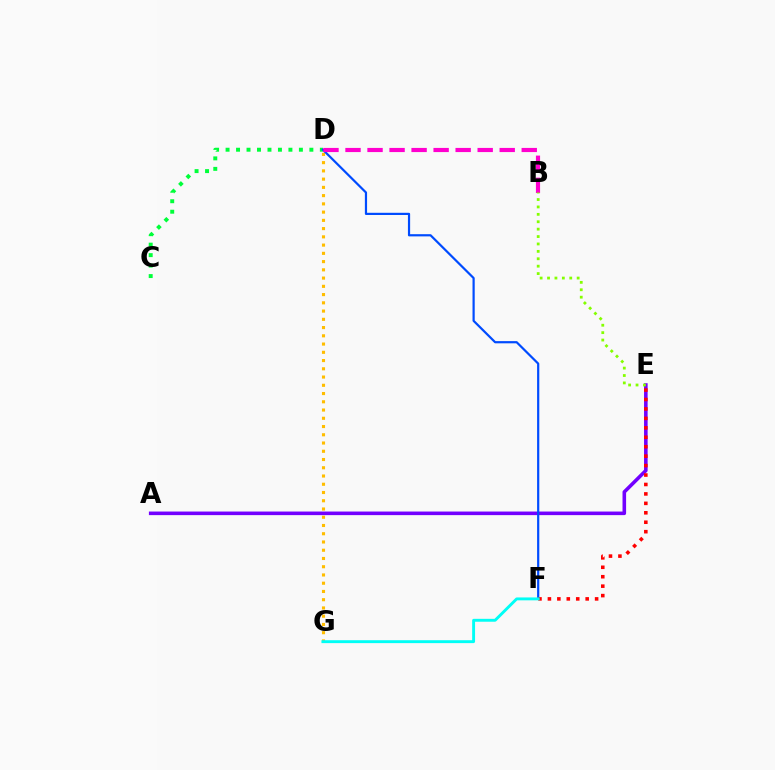{('D', 'G'): [{'color': '#ffbd00', 'line_style': 'dotted', 'thickness': 2.24}], ('C', 'D'): [{'color': '#00ff39', 'line_style': 'dotted', 'thickness': 2.85}], ('A', 'E'): [{'color': '#7200ff', 'line_style': 'solid', 'thickness': 2.58}], ('D', 'F'): [{'color': '#004bff', 'line_style': 'solid', 'thickness': 1.58}], ('B', 'D'): [{'color': '#ff00cf', 'line_style': 'dashed', 'thickness': 2.99}], ('E', 'F'): [{'color': '#ff0000', 'line_style': 'dotted', 'thickness': 2.57}], ('B', 'E'): [{'color': '#84ff00', 'line_style': 'dotted', 'thickness': 2.01}], ('F', 'G'): [{'color': '#00fff6', 'line_style': 'solid', 'thickness': 2.09}]}